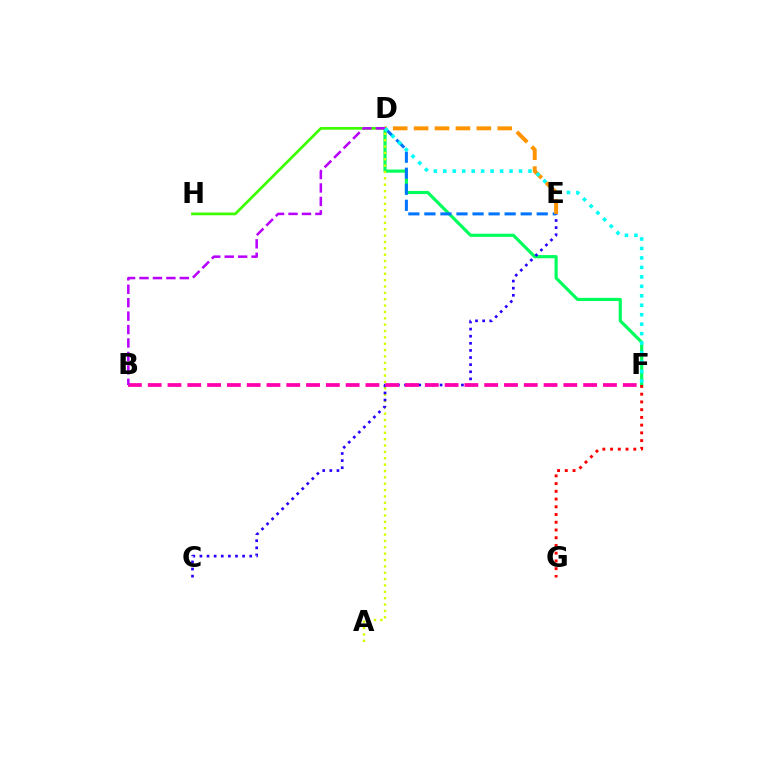{('D', 'F'): [{'color': '#00ff5c', 'line_style': 'solid', 'thickness': 2.28}, {'color': '#00fff6', 'line_style': 'dotted', 'thickness': 2.57}], ('A', 'D'): [{'color': '#d1ff00', 'line_style': 'dotted', 'thickness': 1.73}], ('D', 'H'): [{'color': '#3dff00', 'line_style': 'solid', 'thickness': 1.97}], ('C', 'E'): [{'color': '#2500ff', 'line_style': 'dotted', 'thickness': 1.93}], ('F', 'G'): [{'color': '#ff0000', 'line_style': 'dotted', 'thickness': 2.1}], ('D', 'E'): [{'color': '#0074ff', 'line_style': 'dashed', 'thickness': 2.18}, {'color': '#ff9400', 'line_style': 'dashed', 'thickness': 2.84}], ('B', 'F'): [{'color': '#ff00ac', 'line_style': 'dashed', 'thickness': 2.69}], ('B', 'D'): [{'color': '#b900ff', 'line_style': 'dashed', 'thickness': 1.83}]}